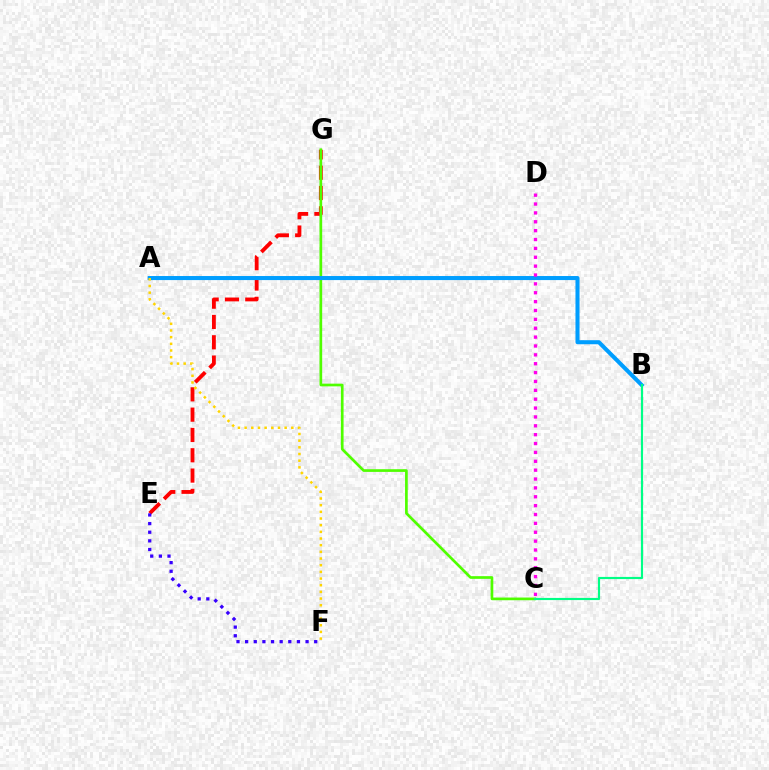{('E', 'G'): [{'color': '#ff0000', 'line_style': 'dashed', 'thickness': 2.76}], ('C', 'G'): [{'color': '#4fff00', 'line_style': 'solid', 'thickness': 1.94}], ('A', 'B'): [{'color': '#009eff', 'line_style': 'solid', 'thickness': 2.92}], ('E', 'F'): [{'color': '#3700ff', 'line_style': 'dotted', 'thickness': 2.35}], ('B', 'C'): [{'color': '#00ff86', 'line_style': 'solid', 'thickness': 1.56}], ('A', 'F'): [{'color': '#ffd500', 'line_style': 'dotted', 'thickness': 1.81}], ('C', 'D'): [{'color': '#ff00ed', 'line_style': 'dotted', 'thickness': 2.41}]}